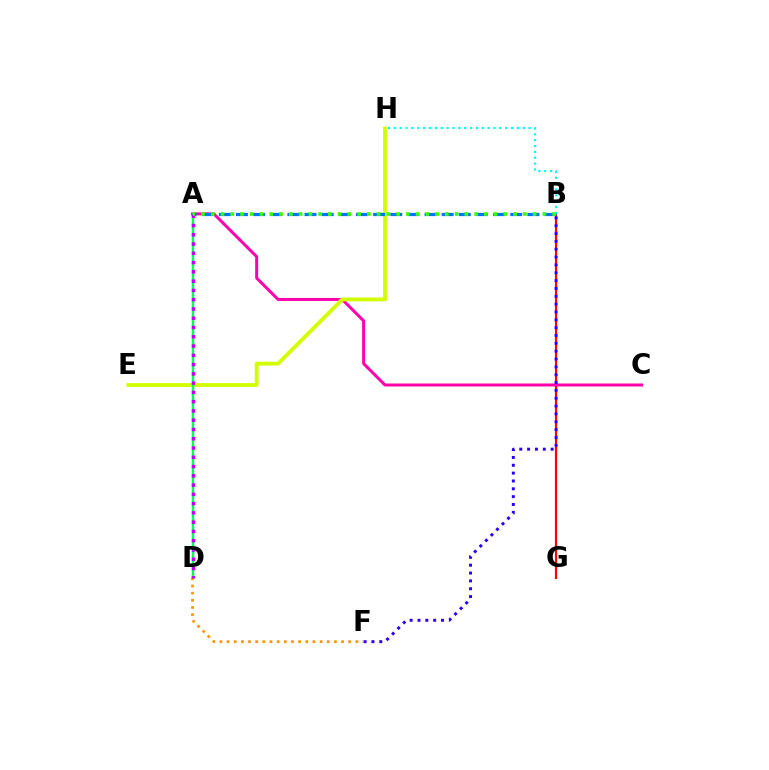{('B', 'G'): [{'color': '#ff0000', 'line_style': 'solid', 'thickness': 1.57}], ('A', 'C'): [{'color': '#ff00ac', 'line_style': 'solid', 'thickness': 2.15}], ('E', 'H'): [{'color': '#d1ff00', 'line_style': 'solid', 'thickness': 2.76}], ('B', 'F'): [{'color': '#2500ff', 'line_style': 'dotted', 'thickness': 2.13}], ('A', 'D'): [{'color': '#00ff5c', 'line_style': 'solid', 'thickness': 1.78}, {'color': '#b900ff', 'line_style': 'dotted', 'thickness': 2.52}], ('A', 'B'): [{'color': '#0074ff', 'line_style': 'dashed', 'thickness': 2.33}, {'color': '#3dff00', 'line_style': 'dotted', 'thickness': 2.65}], ('D', 'F'): [{'color': '#ff9400', 'line_style': 'dotted', 'thickness': 1.94}], ('B', 'H'): [{'color': '#00fff6', 'line_style': 'dotted', 'thickness': 1.59}]}